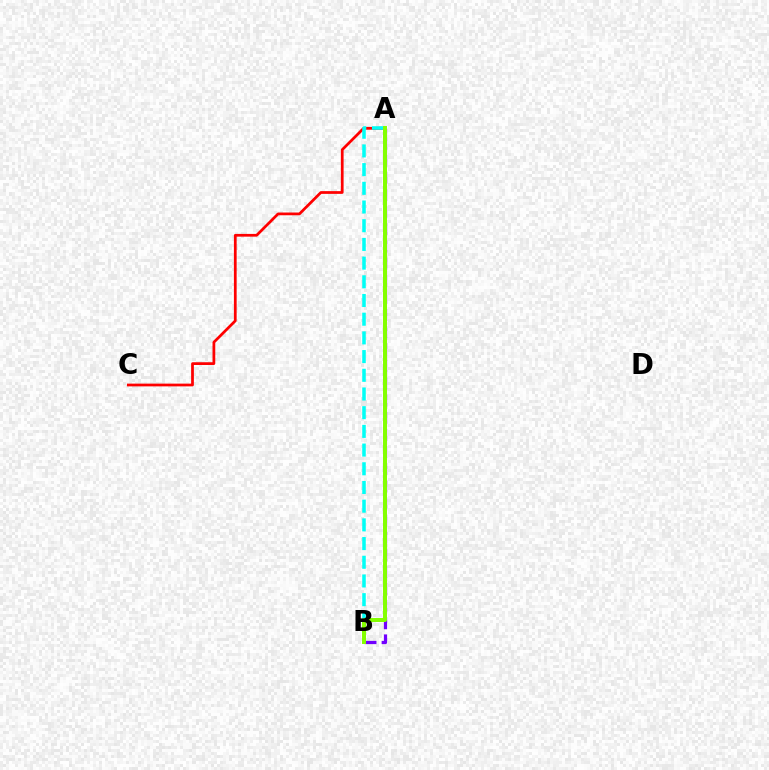{('A', 'C'): [{'color': '#ff0000', 'line_style': 'solid', 'thickness': 1.97}], ('A', 'B'): [{'color': '#7200ff', 'line_style': 'dashed', 'thickness': 2.33}, {'color': '#00fff6', 'line_style': 'dashed', 'thickness': 2.54}, {'color': '#84ff00', 'line_style': 'solid', 'thickness': 2.87}]}